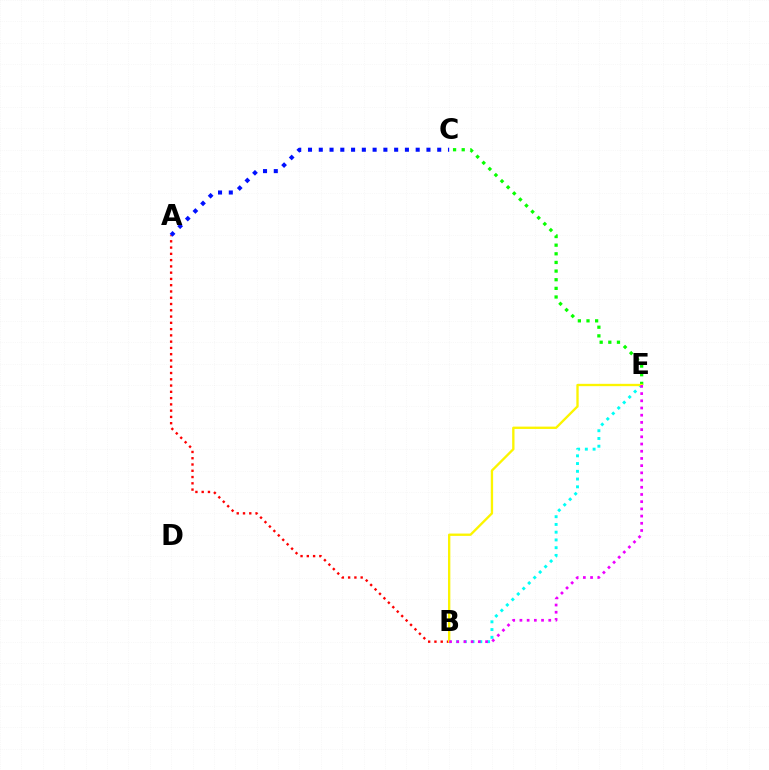{('B', 'E'): [{'color': '#00fff6', 'line_style': 'dotted', 'thickness': 2.11}, {'color': '#fcf500', 'line_style': 'solid', 'thickness': 1.68}, {'color': '#ee00ff', 'line_style': 'dotted', 'thickness': 1.96}], ('A', 'B'): [{'color': '#ff0000', 'line_style': 'dotted', 'thickness': 1.7}], ('C', 'E'): [{'color': '#08ff00', 'line_style': 'dotted', 'thickness': 2.35}], ('A', 'C'): [{'color': '#0010ff', 'line_style': 'dotted', 'thickness': 2.93}]}